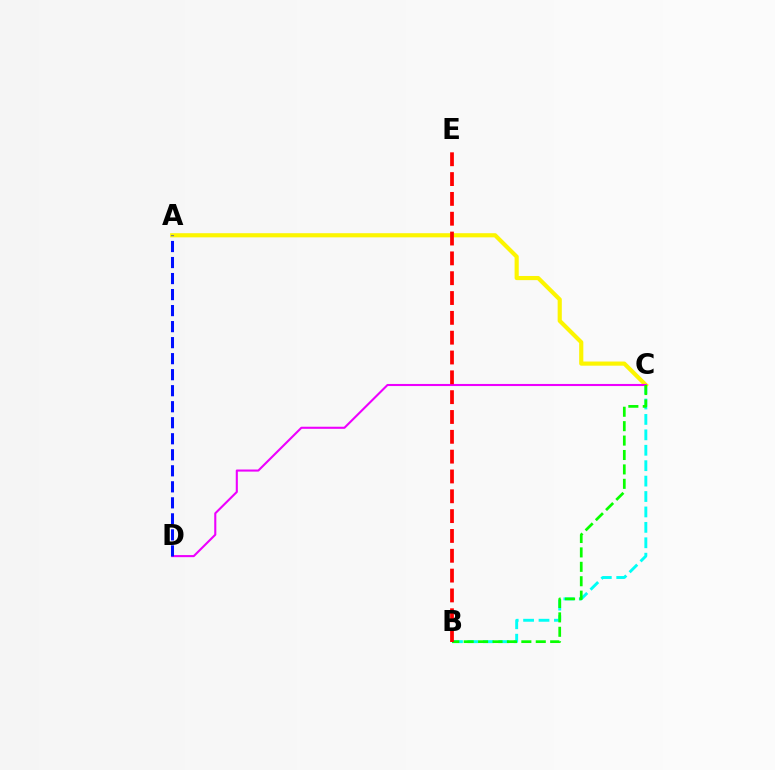{('B', 'C'): [{'color': '#00fff6', 'line_style': 'dashed', 'thickness': 2.09}, {'color': '#08ff00', 'line_style': 'dashed', 'thickness': 1.96}], ('A', 'C'): [{'color': '#fcf500', 'line_style': 'solid', 'thickness': 2.99}], ('C', 'D'): [{'color': '#ee00ff', 'line_style': 'solid', 'thickness': 1.51}], ('A', 'D'): [{'color': '#0010ff', 'line_style': 'dashed', 'thickness': 2.18}], ('B', 'E'): [{'color': '#ff0000', 'line_style': 'dashed', 'thickness': 2.69}]}